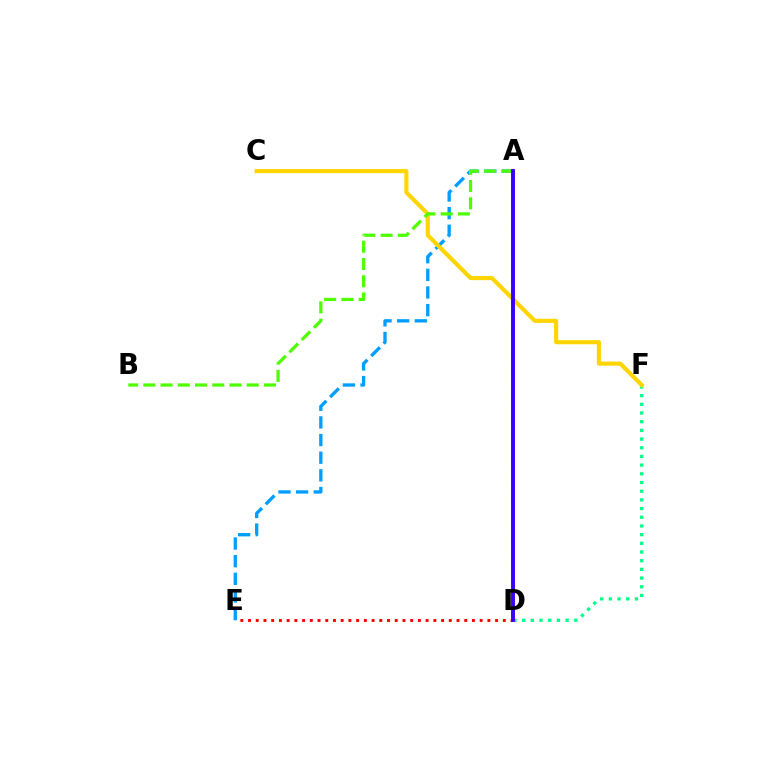{('D', 'E'): [{'color': '#ff0000', 'line_style': 'dotted', 'thickness': 2.1}], ('A', 'E'): [{'color': '#009eff', 'line_style': 'dashed', 'thickness': 2.4}], ('D', 'F'): [{'color': '#00ff86', 'line_style': 'dotted', 'thickness': 2.36}], ('C', 'F'): [{'color': '#ffd500', 'line_style': 'solid', 'thickness': 2.98}], ('A', 'B'): [{'color': '#4fff00', 'line_style': 'dashed', 'thickness': 2.34}], ('A', 'D'): [{'color': '#ff00ed', 'line_style': 'dashed', 'thickness': 1.76}, {'color': '#3700ff', 'line_style': 'solid', 'thickness': 2.8}]}